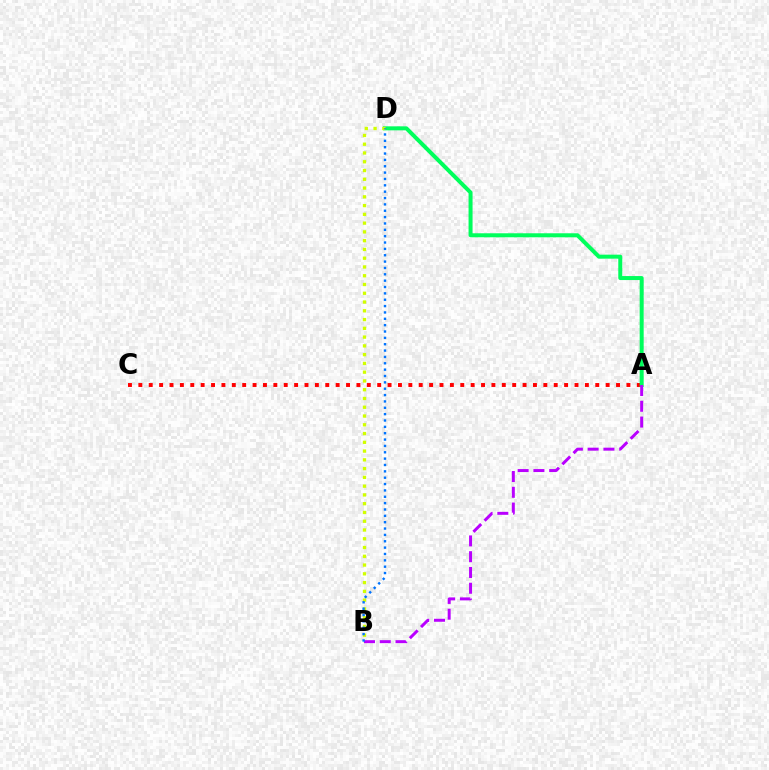{('A', 'C'): [{'color': '#ff0000', 'line_style': 'dotted', 'thickness': 2.82}], ('A', 'D'): [{'color': '#00ff5c', 'line_style': 'solid', 'thickness': 2.88}], ('B', 'D'): [{'color': '#d1ff00', 'line_style': 'dotted', 'thickness': 2.38}, {'color': '#0074ff', 'line_style': 'dotted', 'thickness': 1.73}], ('A', 'B'): [{'color': '#b900ff', 'line_style': 'dashed', 'thickness': 2.14}]}